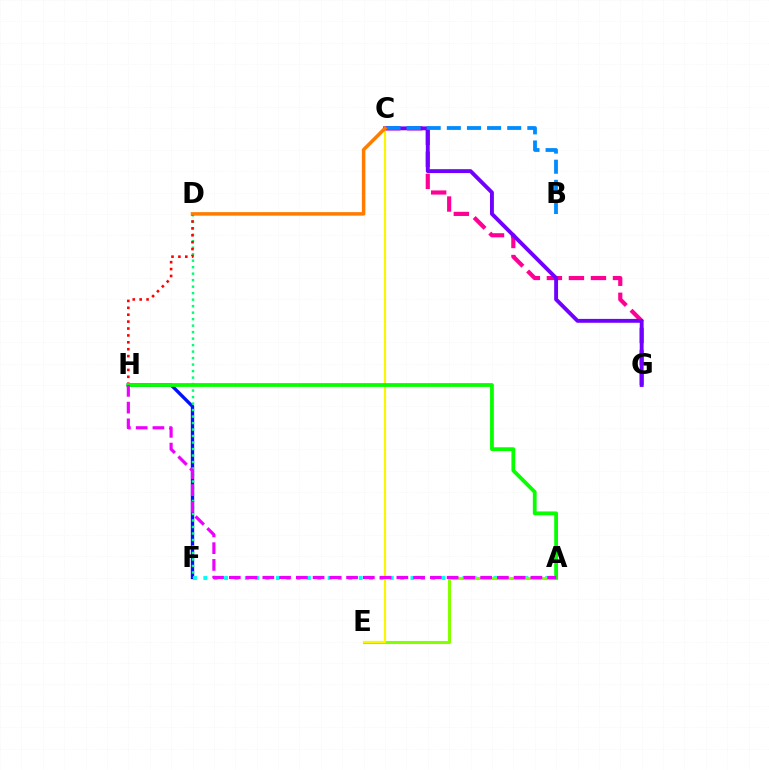{('F', 'H'): [{'color': '#0010ff', 'line_style': 'solid', 'thickness': 2.4}], ('D', 'F'): [{'color': '#00ff74', 'line_style': 'dotted', 'thickness': 1.76}], ('A', 'F'): [{'color': '#00fff6', 'line_style': 'dotted', 'thickness': 2.81}], ('A', 'E'): [{'color': '#84ff00', 'line_style': 'solid', 'thickness': 2.22}], ('C', 'G'): [{'color': '#ff0094', 'line_style': 'dashed', 'thickness': 2.99}, {'color': '#7200ff', 'line_style': 'solid', 'thickness': 2.79}], ('C', 'E'): [{'color': '#fcf500', 'line_style': 'solid', 'thickness': 1.54}], ('B', 'C'): [{'color': '#008cff', 'line_style': 'dashed', 'thickness': 2.73}], ('D', 'H'): [{'color': '#ff0000', 'line_style': 'dotted', 'thickness': 1.87}], ('A', 'H'): [{'color': '#08ff00', 'line_style': 'solid', 'thickness': 2.73}, {'color': '#ee00ff', 'line_style': 'dashed', 'thickness': 2.28}], ('C', 'D'): [{'color': '#ff7c00', 'line_style': 'solid', 'thickness': 2.52}]}